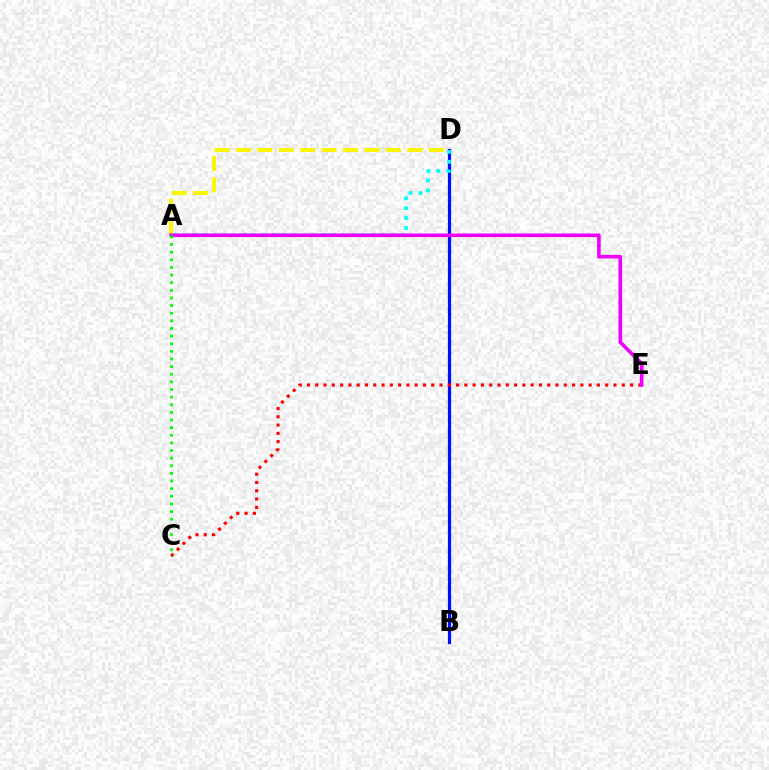{('B', 'D'): [{'color': '#0010ff', 'line_style': 'solid', 'thickness': 2.32}], ('C', 'E'): [{'color': '#ff0000', 'line_style': 'dotted', 'thickness': 2.25}], ('A', 'D'): [{'color': '#00fff6', 'line_style': 'dotted', 'thickness': 2.7}, {'color': '#fcf500', 'line_style': 'dashed', 'thickness': 2.91}], ('A', 'E'): [{'color': '#ee00ff', 'line_style': 'solid', 'thickness': 2.6}], ('A', 'C'): [{'color': '#08ff00', 'line_style': 'dotted', 'thickness': 2.07}]}